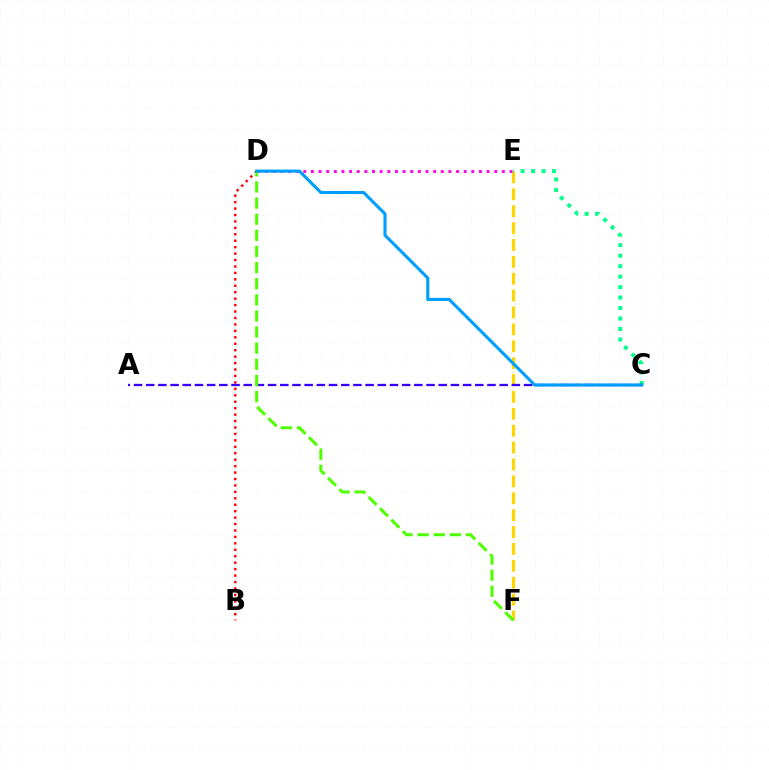{('E', 'F'): [{'color': '#ffd500', 'line_style': 'dashed', 'thickness': 2.29}], ('C', 'E'): [{'color': '#00ff86', 'line_style': 'dotted', 'thickness': 2.85}], ('D', 'E'): [{'color': '#ff00ed', 'line_style': 'dotted', 'thickness': 2.08}], ('B', 'D'): [{'color': '#ff0000', 'line_style': 'dotted', 'thickness': 1.75}], ('A', 'C'): [{'color': '#3700ff', 'line_style': 'dashed', 'thickness': 1.66}], ('D', 'F'): [{'color': '#4fff00', 'line_style': 'dashed', 'thickness': 2.19}], ('C', 'D'): [{'color': '#009eff', 'line_style': 'solid', 'thickness': 2.23}]}